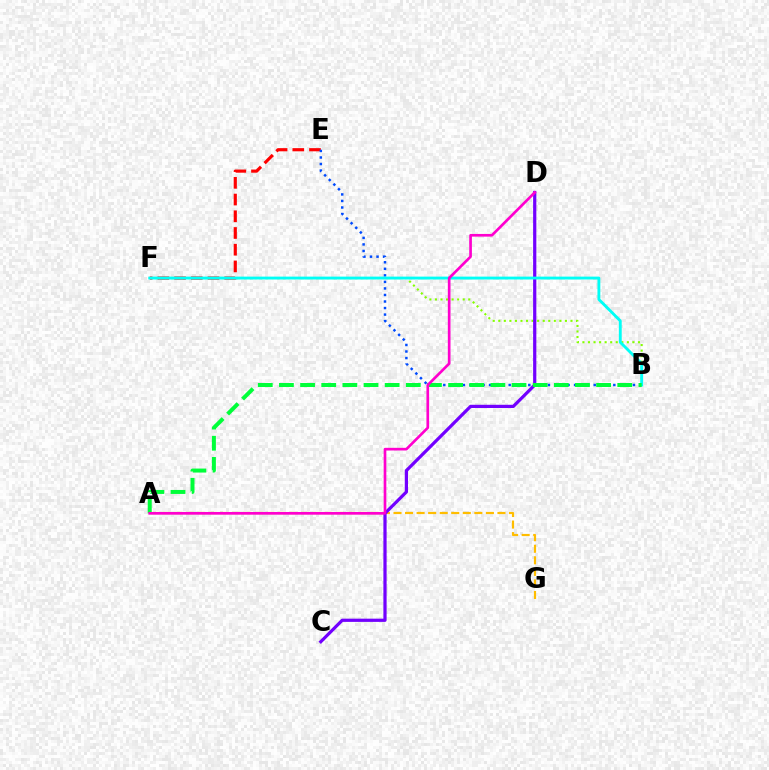{('B', 'F'): [{'color': '#84ff00', 'line_style': 'dotted', 'thickness': 1.51}, {'color': '#00fff6', 'line_style': 'solid', 'thickness': 2.06}], ('E', 'F'): [{'color': '#ff0000', 'line_style': 'dashed', 'thickness': 2.27}], ('A', 'G'): [{'color': '#ffbd00', 'line_style': 'dashed', 'thickness': 1.57}], ('C', 'D'): [{'color': '#7200ff', 'line_style': 'solid', 'thickness': 2.32}], ('B', 'E'): [{'color': '#004bff', 'line_style': 'dotted', 'thickness': 1.78}], ('A', 'B'): [{'color': '#00ff39', 'line_style': 'dashed', 'thickness': 2.87}], ('A', 'D'): [{'color': '#ff00cf', 'line_style': 'solid', 'thickness': 1.93}]}